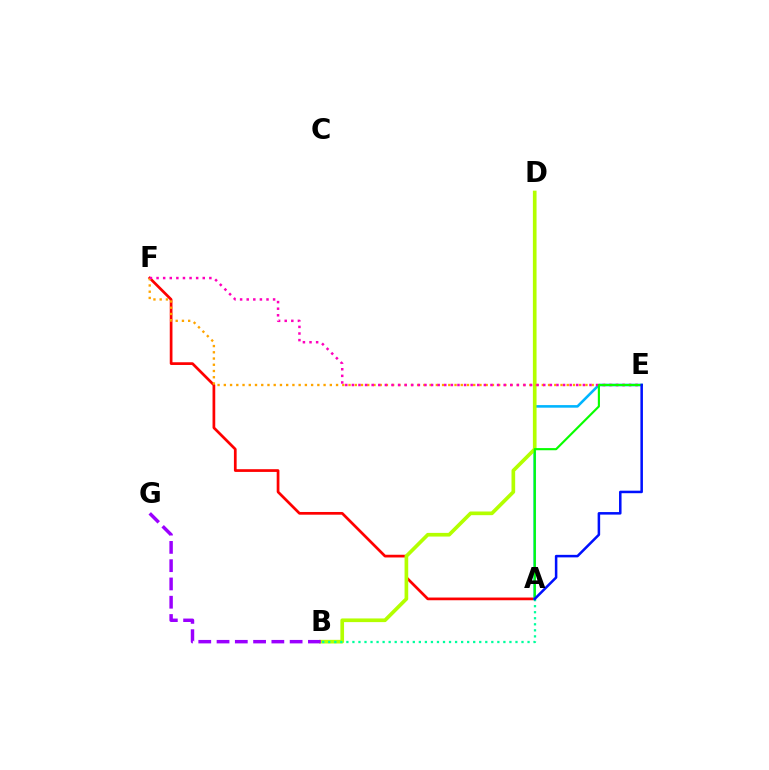{('A', 'F'): [{'color': '#ff0000', 'line_style': 'solid', 'thickness': 1.96}], ('A', 'E'): [{'color': '#00b5ff', 'line_style': 'solid', 'thickness': 1.86}, {'color': '#08ff00', 'line_style': 'solid', 'thickness': 1.54}, {'color': '#0010ff', 'line_style': 'solid', 'thickness': 1.82}], ('B', 'D'): [{'color': '#b3ff00', 'line_style': 'solid', 'thickness': 2.64}], ('B', 'G'): [{'color': '#9b00ff', 'line_style': 'dashed', 'thickness': 2.48}], ('E', 'F'): [{'color': '#ffa500', 'line_style': 'dotted', 'thickness': 1.69}, {'color': '#ff00bd', 'line_style': 'dotted', 'thickness': 1.79}], ('A', 'B'): [{'color': '#00ff9d', 'line_style': 'dotted', 'thickness': 1.64}]}